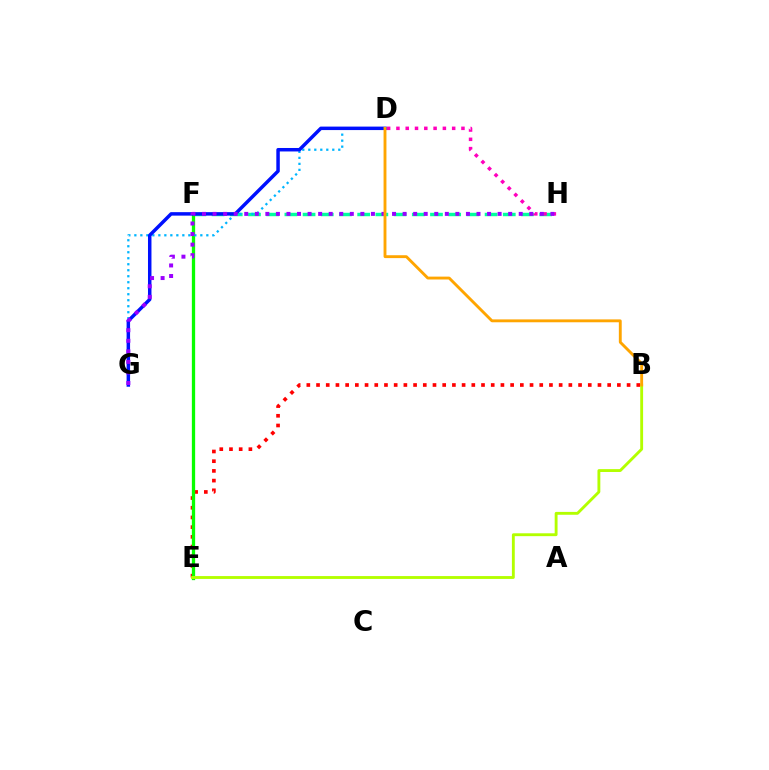{('B', 'E'): [{'color': '#ff0000', 'line_style': 'dotted', 'thickness': 2.64}, {'color': '#b3ff00', 'line_style': 'solid', 'thickness': 2.06}], ('F', 'H'): [{'color': '#00ff9d', 'line_style': 'dashed', 'thickness': 2.47}], ('E', 'F'): [{'color': '#08ff00', 'line_style': 'solid', 'thickness': 2.37}], ('D', 'H'): [{'color': '#ff00bd', 'line_style': 'dotted', 'thickness': 2.52}], ('D', 'G'): [{'color': '#00b5ff', 'line_style': 'dotted', 'thickness': 1.63}, {'color': '#0010ff', 'line_style': 'solid', 'thickness': 2.5}], ('G', 'H'): [{'color': '#9b00ff', 'line_style': 'dotted', 'thickness': 2.87}], ('B', 'D'): [{'color': '#ffa500', 'line_style': 'solid', 'thickness': 2.07}]}